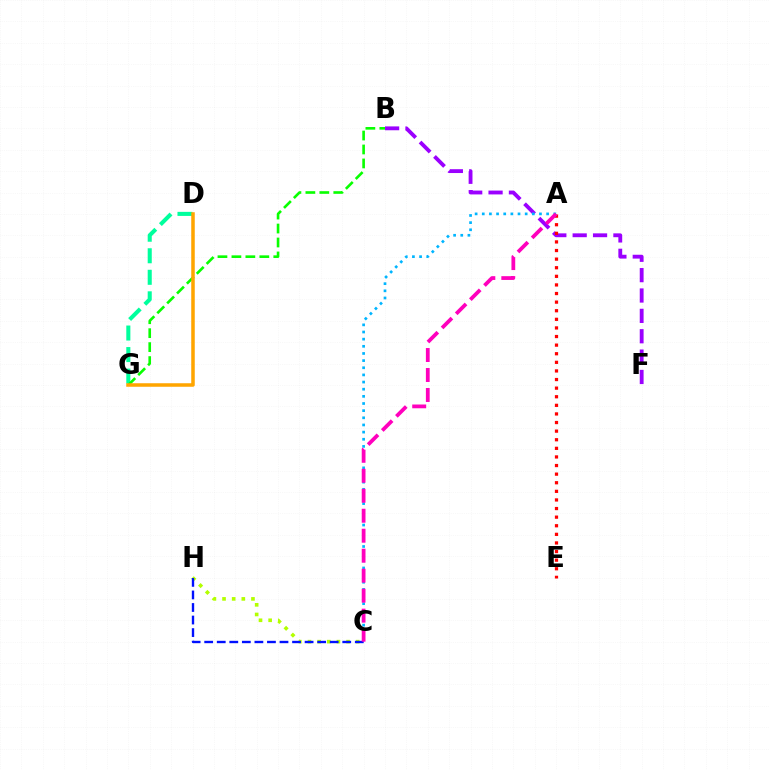{('D', 'G'): [{'color': '#00ff9d', 'line_style': 'dashed', 'thickness': 2.93}, {'color': '#ffa500', 'line_style': 'solid', 'thickness': 2.54}], ('B', 'F'): [{'color': '#9b00ff', 'line_style': 'dashed', 'thickness': 2.77}], ('C', 'H'): [{'color': '#b3ff00', 'line_style': 'dotted', 'thickness': 2.62}, {'color': '#0010ff', 'line_style': 'dashed', 'thickness': 1.71}], ('B', 'G'): [{'color': '#08ff00', 'line_style': 'dashed', 'thickness': 1.9}], ('A', 'E'): [{'color': '#ff0000', 'line_style': 'dotted', 'thickness': 2.34}], ('A', 'C'): [{'color': '#00b5ff', 'line_style': 'dotted', 'thickness': 1.94}, {'color': '#ff00bd', 'line_style': 'dashed', 'thickness': 2.71}]}